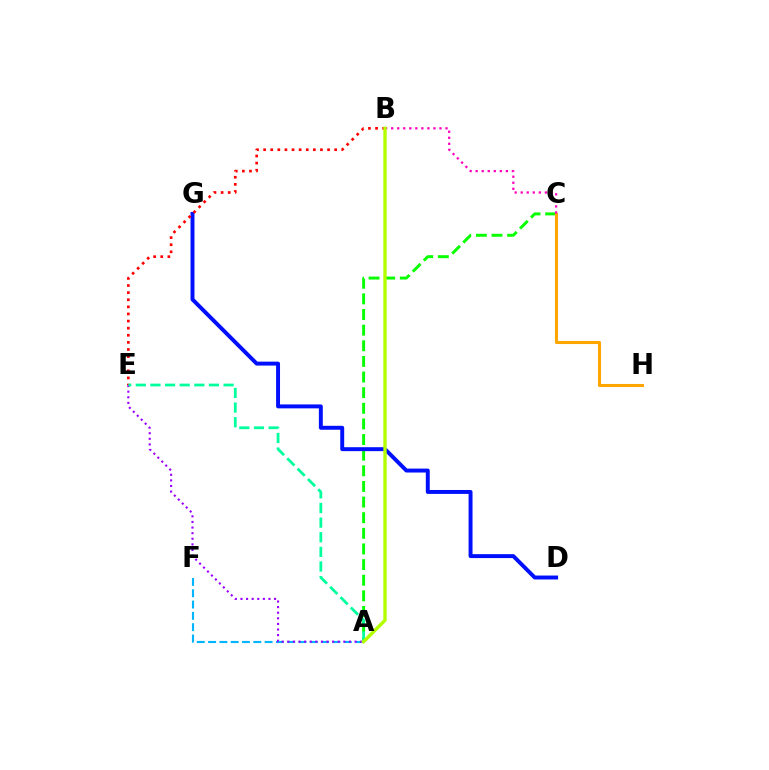{('A', 'C'): [{'color': '#08ff00', 'line_style': 'dashed', 'thickness': 2.12}], ('D', 'G'): [{'color': '#0010ff', 'line_style': 'solid', 'thickness': 2.83}], ('C', 'H'): [{'color': '#ffa500', 'line_style': 'solid', 'thickness': 2.22}], ('B', 'E'): [{'color': '#ff0000', 'line_style': 'dotted', 'thickness': 1.93}], ('A', 'F'): [{'color': '#00b5ff', 'line_style': 'dashed', 'thickness': 1.54}], ('A', 'E'): [{'color': '#9b00ff', 'line_style': 'dotted', 'thickness': 1.52}, {'color': '#00ff9d', 'line_style': 'dashed', 'thickness': 1.99}], ('B', 'C'): [{'color': '#ff00bd', 'line_style': 'dotted', 'thickness': 1.64}], ('A', 'B'): [{'color': '#b3ff00', 'line_style': 'solid', 'thickness': 2.43}]}